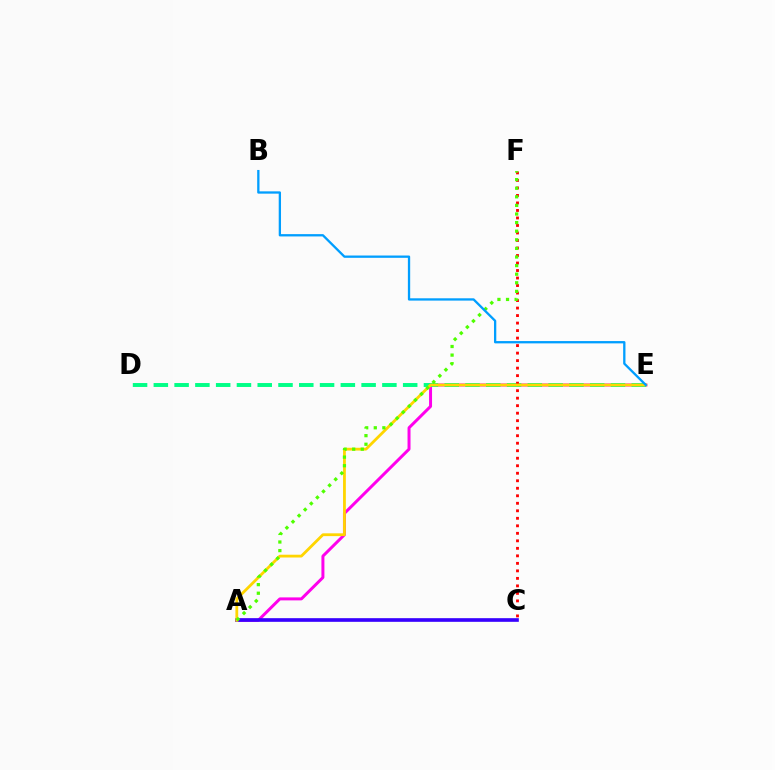{('A', 'E'): [{'color': '#ff00ed', 'line_style': 'solid', 'thickness': 2.15}, {'color': '#ffd500', 'line_style': 'solid', 'thickness': 2.01}], ('D', 'E'): [{'color': '#00ff86', 'line_style': 'dashed', 'thickness': 2.82}], ('C', 'F'): [{'color': '#ff0000', 'line_style': 'dotted', 'thickness': 2.04}], ('A', 'C'): [{'color': '#3700ff', 'line_style': 'solid', 'thickness': 2.63}], ('A', 'F'): [{'color': '#4fff00', 'line_style': 'dotted', 'thickness': 2.34}], ('B', 'E'): [{'color': '#009eff', 'line_style': 'solid', 'thickness': 1.66}]}